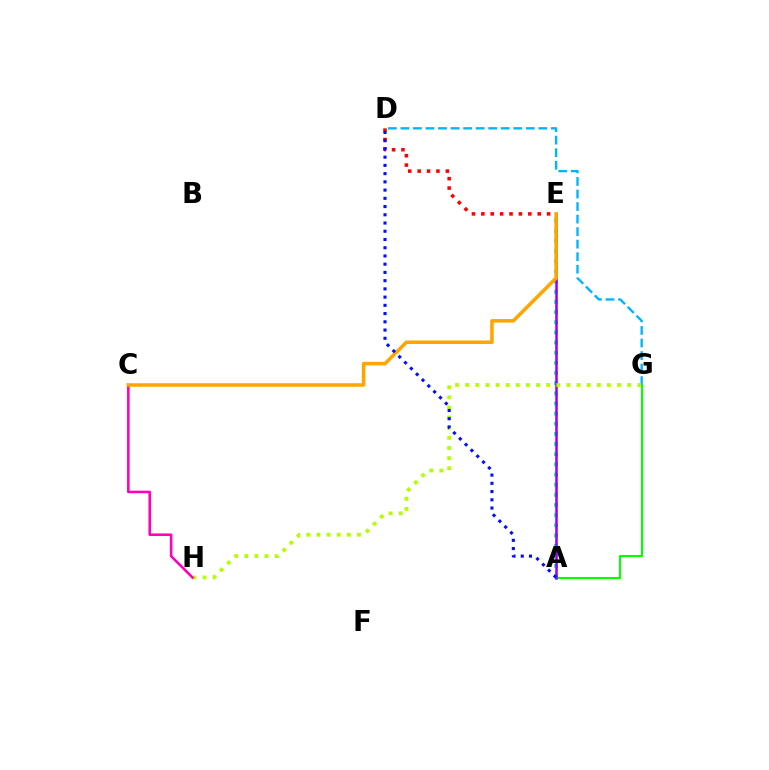{('A', 'G'): [{'color': '#08ff00', 'line_style': 'solid', 'thickness': 1.51}], ('D', 'G'): [{'color': '#00b5ff', 'line_style': 'dashed', 'thickness': 1.7}], ('A', 'E'): [{'color': '#00ff9d', 'line_style': 'dotted', 'thickness': 2.76}, {'color': '#9b00ff', 'line_style': 'solid', 'thickness': 1.83}], ('D', 'E'): [{'color': '#ff0000', 'line_style': 'dotted', 'thickness': 2.55}], ('G', 'H'): [{'color': '#b3ff00', 'line_style': 'dotted', 'thickness': 2.75}], ('C', 'H'): [{'color': '#ff00bd', 'line_style': 'solid', 'thickness': 1.86}], ('C', 'E'): [{'color': '#ffa500', 'line_style': 'solid', 'thickness': 2.54}], ('A', 'D'): [{'color': '#0010ff', 'line_style': 'dotted', 'thickness': 2.24}]}